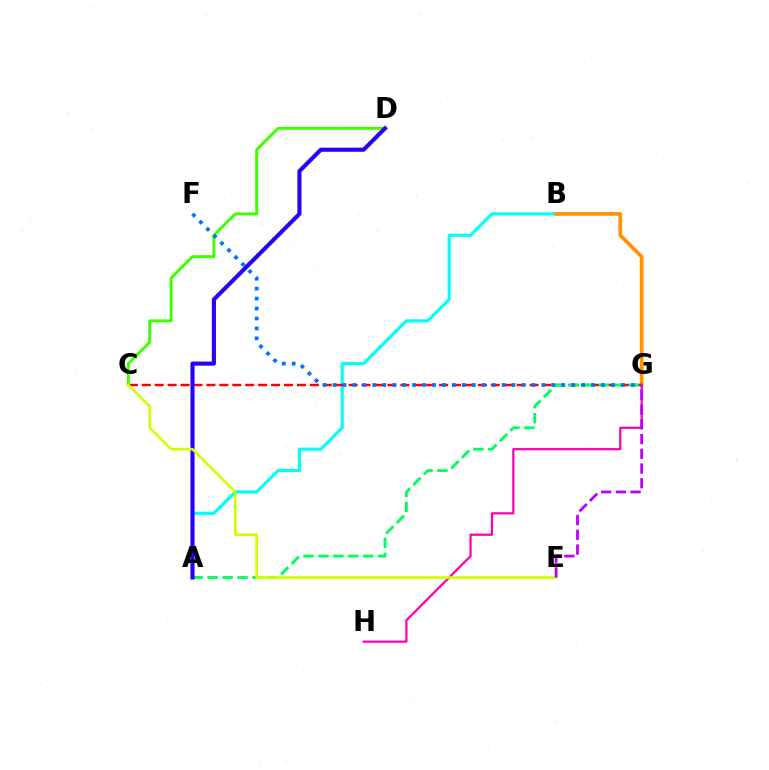{('A', 'B'): [{'color': '#00fff6', 'line_style': 'solid', 'thickness': 2.25}], ('B', 'G'): [{'color': '#ff9400', 'line_style': 'solid', 'thickness': 2.66}], ('C', 'G'): [{'color': '#ff0000', 'line_style': 'dashed', 'thickness': 1.76}], ('C', 'D'): [{'color': '#3dff00', 'line_style': 'solid', 'thickness': 2.09}], ('A', 'G'): [{'color': '#00ff5c', 'line_style': 'dashed', 'thickness': 2.03}], ('A', 'D'): [{'color': '#2500ff', 'line_style': 'solid', 'thickness': 2.95}], ('G', 'H'): [{'color': '#ff00ac', 'line_style': 'solid', 'thickness': 1.61}], ('C', 'E'): [{'color': '#d1ff00', 'line_style': 'solid', 'thickness': 1.91}], ('E', 'G'): [{'color': '#b900ff', 'line_style': 'dashed', 'thickness': 2.0}], ('F', 'G'): [{'color': '#0074ff', 'line_style': 'dotted', 'thickness': 2.7}]}